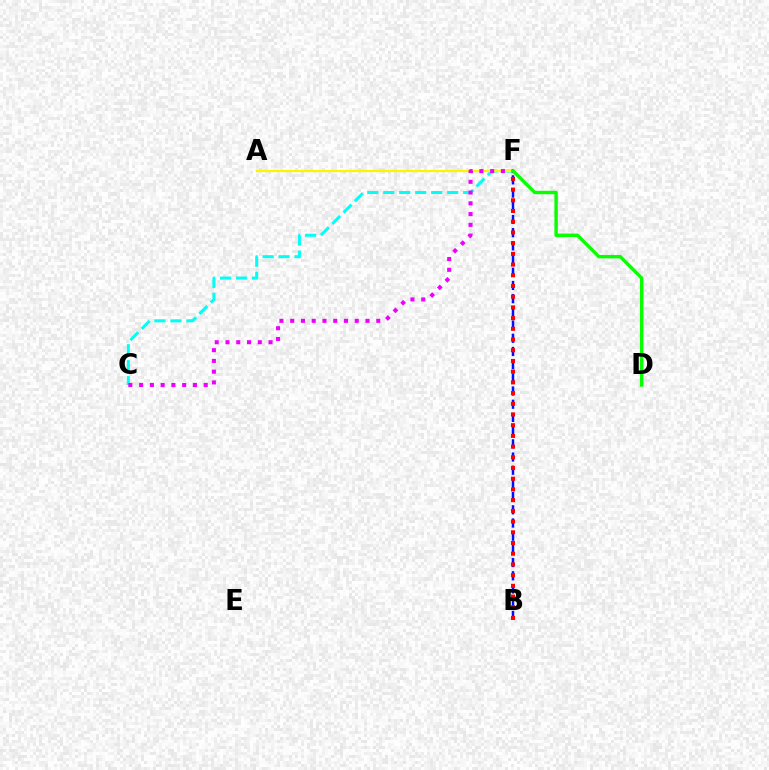{('B', 'F'): [{'color': '#0010ff', 'line_style': 'dashed', 'thickness': 1.79}, {'color': '#ff0000', 'line_style': 'dotted', 'thickness': 2.91}], ('C', 'F'): [{'color': '#00fff6', 'line_style': 'dashed', 'thickness': 2.17}, {'color': '#ee00ff', 'line_style': 'dotted', 'thickness': 2.92}], ('A', 'F'): [{'color': '#fcf500', 'line_style': 'solid', 'thickness': 1.62}], ('D', 'F'): [{'color': '#08ff00', 'line_style': 'solid', 'thickness': 2.45}]}